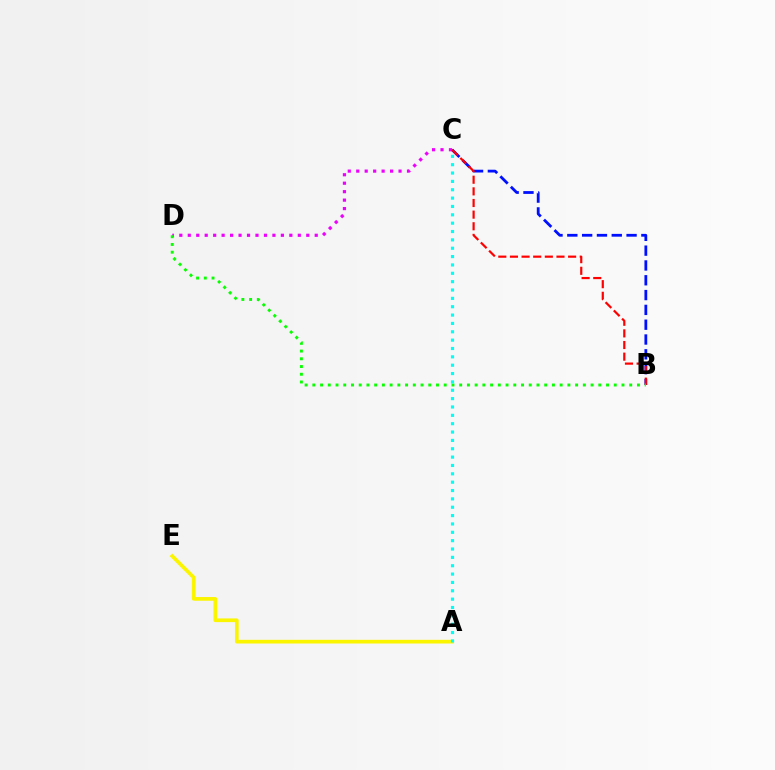{('C', 'D'): [{'color': '#ee00ff', 'line_style': 'dotted', 'thickness': 2.3}], ('B', 'C'): [{'color': '#0010ff', 'line_style': 'dashed', 'thickness': 2.01}, {'color': '#ff0000', 'line_style': 'dashed', 'thickness': 1.58}], ('A', 'E'): [{'color': '#fcf500', 'line_style': 'solid', 'thickness': 2.66}], ('B', 'D'): [{'color': '#08ff00', 'line_style': 'dotted', 'thickness': 2.1}], ('A', 'C'): [{'color': '#00fff6', 'line_style': 'dotted', 'thickness': 2.27}]}